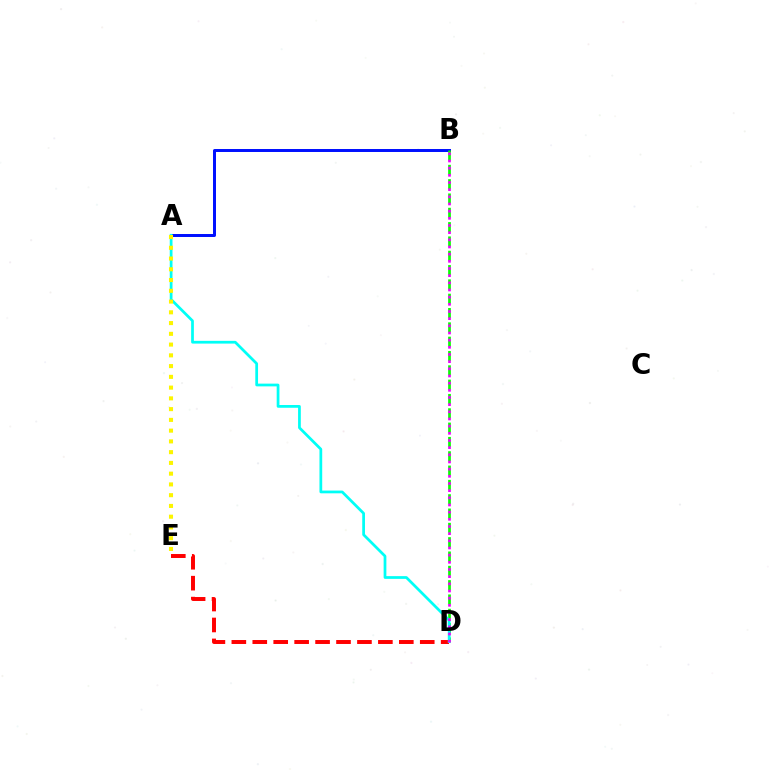{('A', 'B'): [{'color': '#0010ff', 'line_style': 'solid', 'thickness': 2.14}], ('B', 'D'): [{'color': '#08ff00', 'line_style': 'dashed', 'thickness': 1.95}, {'color': '#ee00ff', 'line_style': 'dotted', 'thickness': 1.95}], ('D', 'E'): [{'color': '#ff0000', 'line_style': 'dashed', 'thickness': 2.84}], ('A', 'D'): [{'color': '#00fff6', 'line_style': 'solid', 'thickness': 1.98}], ('A', 'E'): [{'color': '#fcf500', 'line_style': 'dotted', 'thickness': 2.92}]}